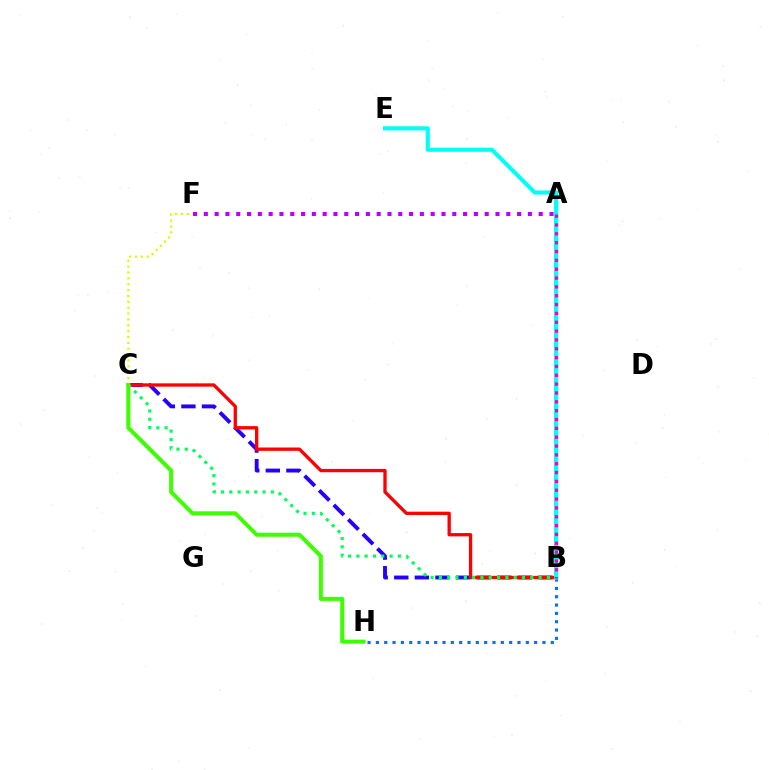{('A', 'B'): [{'color': '#ff9400', 'line_style': 'dashed', 'thickness': 2.7}, {'color': '#ff00ac', 'line_style': 'dotted', 'thickness': 2.4}], ('B', 'C'): [{'color': '#2500ff', 'line_style': 'dashed', 'thickness': 2.8}, {'color': '#ff0000', 'line_style': 'solid', 'thickness': 2.39}, {'color': '#00ff5c', 'line_style': 'dotted', 'thickness': 2.26}], ('B', 'H'): [{'color': '#0074ff', 'line_style': 'dotted', 'thickness': 2.26}], ('C', 'F'): [{'color': '#d1ff00', 'line_style': 'dotted', 'thickness': 1.59}], ('A', 'F'): [{'color': '#b900ff', 'line_style': 'dotted', 'thickness': 2.93}], ('B', 'E'): [{'color': '#00fff6', 'line_style': 'solid', 'thickness': 2.96}], ('C', 'H'): [{'color': '#3dff00', 'line_style': 'solid', 'thickness': 2.9}]}